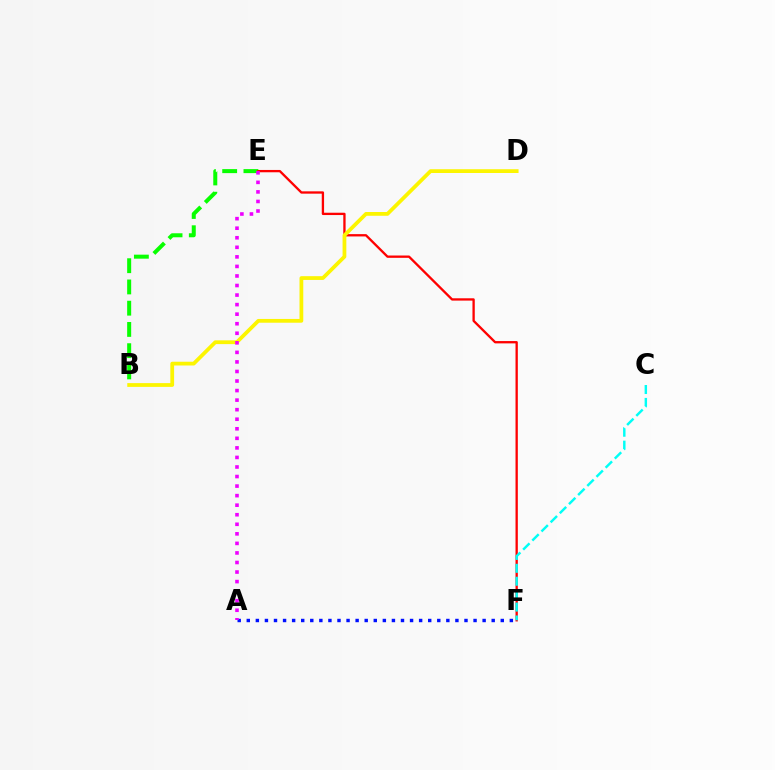{('B', 'E'): [{'color': '#08ff00', 'line_style': 'dashed', 'thickness': 2.89}], ('A', 'F'): [{'color': '#0010ff', 'line_style': 'dotted', 'thickness': 2.46}], ('E', 'F'): [{'color': '#ff0000', 'line_style': 'solid', 'thickness': 1.67}], ('C', 'F'): [{'color': '#00fff6', 'line_style': 'dashed', 'thickness': 1.76}], ('B', 'D'): [{'color': '#fcf500', 'line_style': 'solid', 'thickness': 2.71}], ('A', 'E'): [{'color': '#ee00ff', 'line_style': 'dotted', 'thickness': 2.59}]}